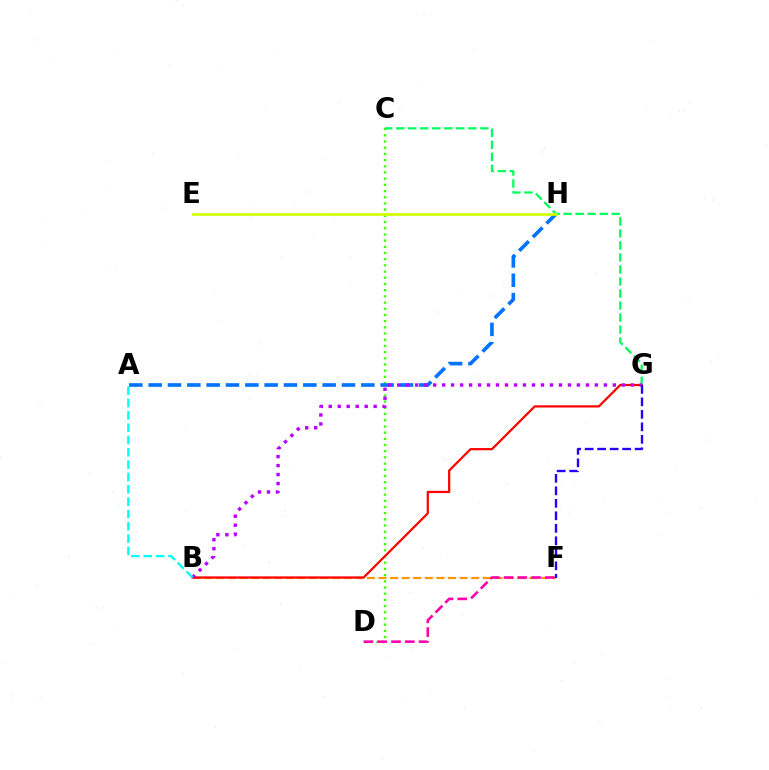{('B', 'F'): [{'color': '#ff9400', 'line_style': 'dashed', 'thickness': 1.57}], ('C', 'D'): [{'color': '#3dff00', 'line_style': 'dotted', 'thickness': 1.68}], ('A', 'H'): [{'color': '#0074ff', 'line_style': 'dashed', 'thickness': 2.63}], ('D', 'F'): [{'color': '#ff00ac', 'line_style': 'dashed', 'thickness': 1.87}], ('C', 'G'): [{'color': '#00ff5c', 'line_style': 'dashed', 'thickness': 1.63}], ('B', 'G'): [{'color': '#ff0000', 'line_style': 'solid', 'thickness': 1.6}, {'color': '#b900ff', 'line_style': 'dotted', 'thickness': 2.44}], ('A', 'B'): [{'color': '#00fff6', 'line_style': 'dashed', 'thickness': 1.67}], ('F', 'G'): [{'color': '#2500ff', 'line_style': 'dashed', 'thickness': 1.7}], ('E', 'H'): [{'color': '#d1ff00', 'line_style': 'solid', 'thickness': 1.92}]}